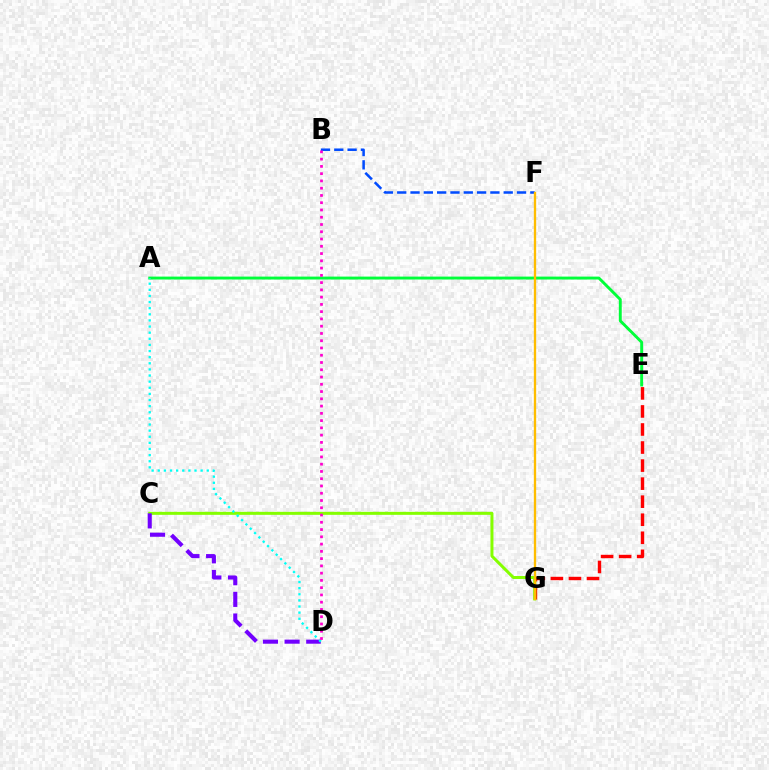{('E', 'G'): [{'color': '#ff0000', 'line_style': 'dashed', 'thickness': 2.45}], ('A', 'E'): [{'color': '#00ff39', 'line_style': 'solid', 'thickness': 2.1}], ('B', 'F'): [{'color': '#004bff', 'line_style': 'dashed', 'thickness': 1.81}], ('C', 'G'): [{'color': '#84ff00', 'line_style': 'solid', 'thickness': 2.16}], ('C', 'D'): [{'color': '#7200ff', 'line_style': 'dashed', 'thickness': 2.94}], ('A', 'D'): [{'color': '#00fff6', 'line_style': 'dotted', 'thickness': 1.66}], ('F', 'G'): [{'color': '#ffbd00', 'line_style': 'solid', 'thickness': 1.67}], ('B', 'D'): [{'color': '#ff00cf', 'line_style': 'dotted', 'thickness': 1.97}]}